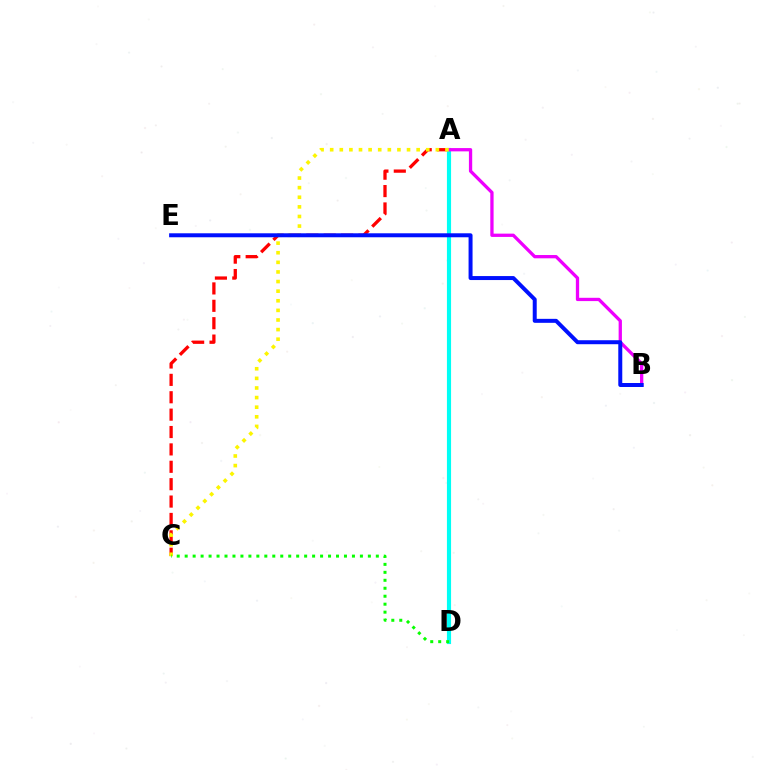{('A', 'C'): [{'color': '#ff0000', 'line_style': 'dashed', 'thickness': 2.36}, {'color': '#fcf500', 'line_style': 'dotted', 'thickness': 2.61}], ('A', 'D'): [{'color': '#00fff6', 'line_style': 'solid', 'thickness': 2.98}], ('A', 'B'): [{'color': '#ee00ff', 'line_style': 'solid', 'thickness': 2.37}], ('C', 'D'): [{'color': '#08ff00', 'line_style': 'dotted', 'thickness': 2.16}], ('B', 'E'): [{'color': '#0010ff', 'line_style': 'solid', 'thickness': 2.87}]}